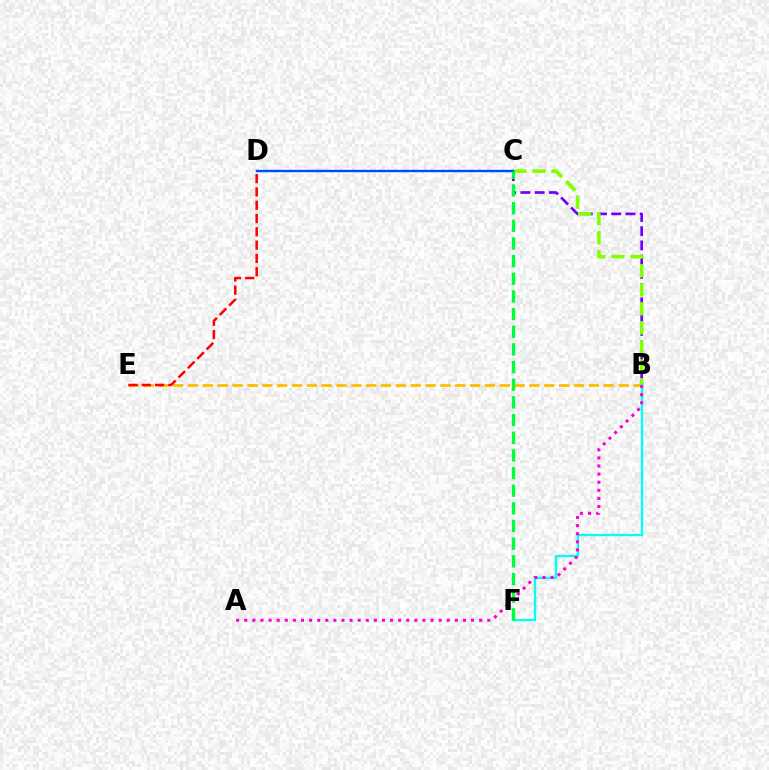{('B', 'C'): [{'color': '#7200ff', 'line_style': 'dashed', 'thickness': 1.93}, {'color': '#84ff00', 'line_style': 'dashed', 'thickness': 2.58}], ('C', 'D'): [{'color': '#004bff', 'line_style': 'solid', 'thickness': 1.71}], ('B', 'E'): [{'color': '#ffbd00', 'line_style': 'dashed', 'thickness': 2.02}], ('B', 'F'): [{'color': '#00fff6', 'line_style': 'solid', 'thickness': 1.67}], ('D', 'E'): [{'color': '#ff0000', 'line_style': 'dashed', 'thickness': 1.81}], ('A', 'B'): [{'color': '#ff00cf', 'line_style': 'dotted', 'thickness': 2.2}], ('C', 'F'): [{'color': '#00ff39', 'line_style': 'dashed', 'thickness': 2.4}]}